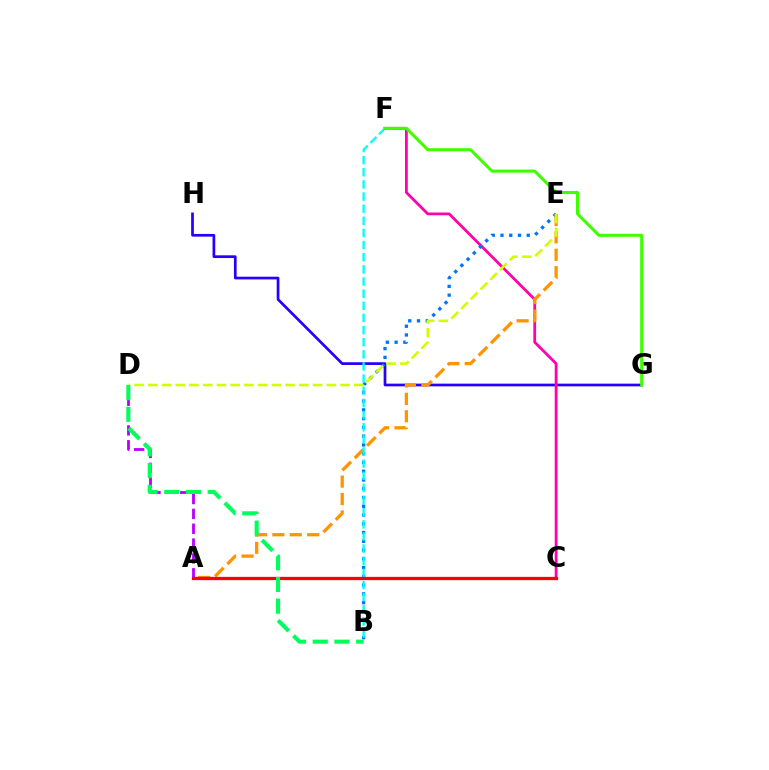{('G', 'H'): [{'color': '#2500ff', 'line_style': 'solid', 'thickness': 1.95}], ('C', 'F'): [{'color': '#ff00ac', 'line_style': 'solid', 'thickness': 2.01}], ('B', 'E'): [{'color': '#0074ff', 'line_style': 'dotted', 'thickness': 2.38}], ('A', 'E'): [{'color': '#ff9400', 'line_style': 'dashed', 'thickness': 2.36}], ('A', 'D'): [{'color': '#b900ff', 'line_style': 'dashed', 'thickness': 2.02}], ('B', 'F'): [{'color': '#00fff6', 'line_style': 'dashed', 'thickness': 1.65}], ('A', 'C'): [{'color': '#ff0000', 'line_style': 'solid', 'thickness': 2.35}], ('D', 'E'): [{'color': '#d1ff00', 'line_style': 'dashed', 'thickness': 1.87}], ('F', 'G'): [{'color': '#3dff00', 'line_style': 'solid', 'thickness': 2.17}], ('B', 'D'): [{'color': '#00ff5c', 'line_style': 'dashed', 'thickness': 2.95}]}